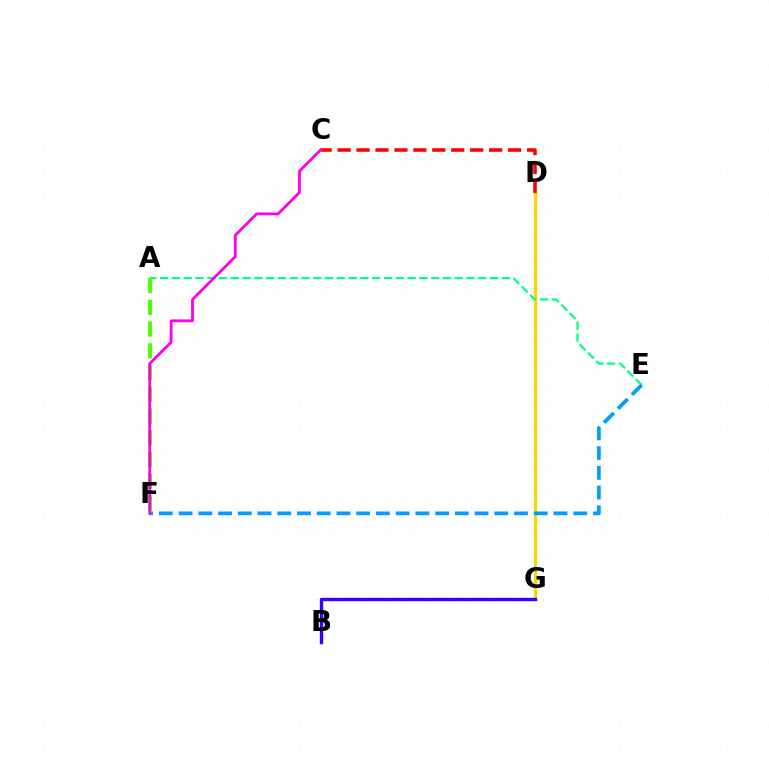{('D', 'G'): [{'color': '#ffd500', 'line_style': 'solid', 'thickness': 2.32}], ('C', 'D'): [{'color': '#ff0000', 'line_style': 'dashed', 'thickness': 2.57}], ('A', 'E'): [{'color': '#00ff86', 'line_style': 'dashed', 'thickness': 1.6}], ('B', 'G'): [{'color': '#3700ff', 'line_style': 'solid', 'thickness': 2.42}], ('A', 'F'): [{'color': '#4fff00', 'line_style': 'dashed', 'thickness': 2.95}], ('E', 'F'): [{'color': '#009eff', 'line_style': 'dashed', 'thickness': 2.68}], ('C', 'F'): [{'color': '#ff00ed', 'line_style': 'solid', 'thickness': 2.02}]}